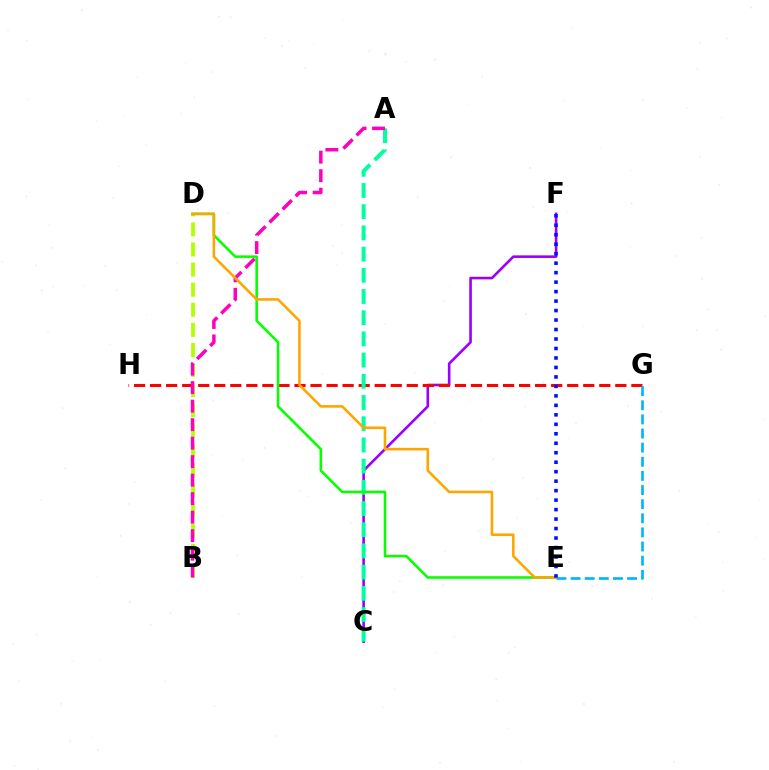{('B', 'D'): [{'color': '#b3ff00', 'line_style': 'dashed', 'thickness': 2.73}], ('C', 'F'): [{'color': '#9b00ff', 'line_style': 'solid', 'thickness': 1.88}], ('G', 'H'): [{'color': '#ff0000', 'line_style': 'dashed', 'thickness': 2.18}], ('A', 'C'): [{'color': '#00ff9d', 'line_style': 'dashed', 'thickness': 2.88}], ('D', 'E'): [{'color': '#08ff00', 'line_style': 'solid', 'thickness': 1.85}, {'color': '#ffa500', 'line_style': 'solid', 'thickness': 1.86}], ('A', 'B'): [{'color': '#ff00bd', 'line_style': 'dashed', 'thickness': 2.51}], ('E', 'G'): [{'color': '#00b5ff', 'line_style': 'dashed', 'thickness': 1.92}], ('E', 'F'): [{'color': '#0010ff', 'line_style': 'dotted', 'thickness': 2.58}]}